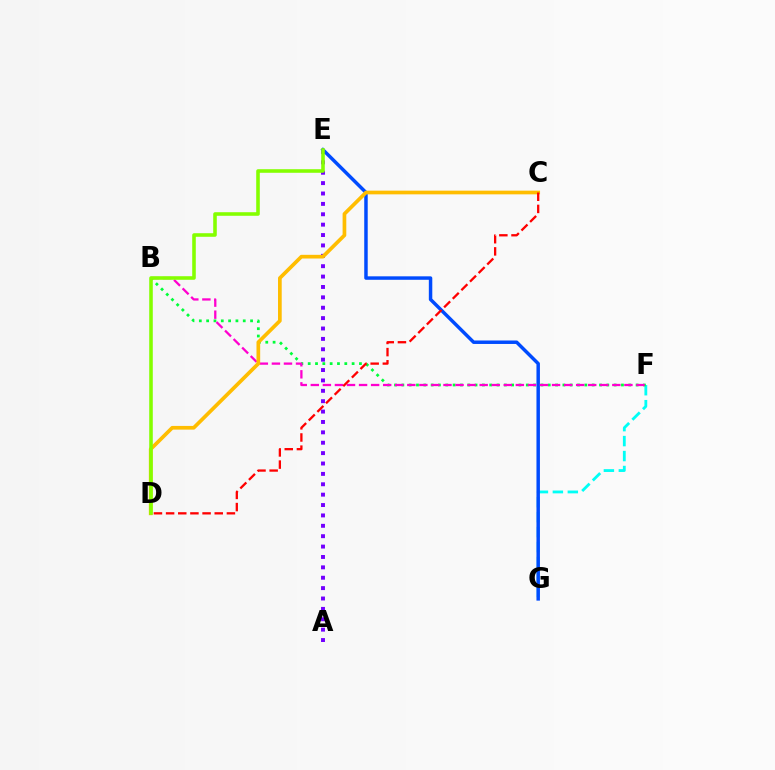{('F', 'G'): [{'color': '#00fff6', 'line_style': 'dashed', 'thickness': 2.03}], ('A', 'E'): [{'color': '#7200ff', 'line_style': 'dotted', 'thickness': 2.82}], ('E', 'G'): [{'color': '#004bff', 'line_style': 'solid', 'thickness': 2.5}], ('B', 'F'): [{'color': '#00ff39', 'line_style': 'dotted', 'thickness': 1.99}, {'color': '#ff00cf', 'line_style': 'dashed', 'thickness': 1.64}], ('C', 'D'): [{'color': '#ffbd00', 'line_style': 'solid', 'thickness': 2.66}, {'color': '#ff0000', 'line_style': 'dashed', 'thickness': 1.65}], ('D', 'E'): [{'color': '#84ff00', 'line_style': 'solid', 'thickness': 2.57}]}